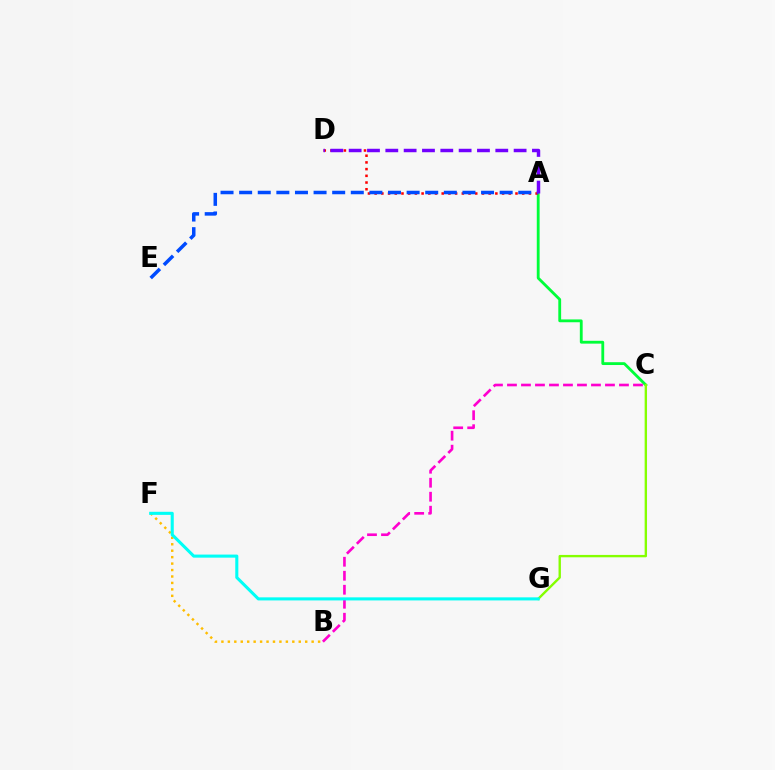{('A', 'C'): [{'color': '#00ff39', 'line_style': 'solid', 'thickness': 2.03}], ('C', 'G'): [{'color': '#84ff00', 'line_style': 'solid', 'thickness': 1.71}], ('B', 'C'): [{'color': '#ff00cf', 'line_style': 'dashed', 'thickness': 1.9}], ('A', 'D'): [{'color': '#ff0000', 'line_style': 'dotted', 'thickness': 1.82}, {'color': '#7200ff', 'line_style': 'dashed', 'thickness': 2.49}], ('B', 'F'): [{'color': '#ffbd00', 'line_style': 'dotted', 'thickness': 1.75}], ('A', 'E'): [{'color': '#004bff', 'line_style': 'dashed', 'thickness': 2.53}], ('F', 'G'): [{'color': '#00fff6', 'line_style': 'solid', 'thickness': 2.22}]}